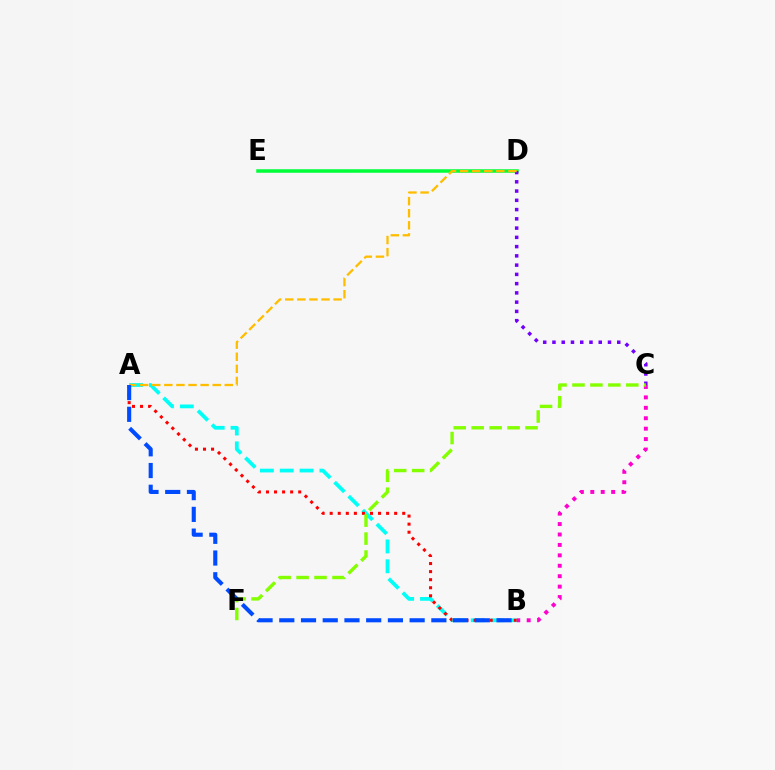{('B', 'C'): [{'color': '#ff00cf', 'line_style': 'dotted', 'thickness': 2.83}], ('D', 'E'): [{'color': '#00ff39', 'line_style': 'solid', 'thickness': 2.53}], ('A', 'B'): [{'color': '#00fff6', 'line_style': 'dashed', 'thickness': 2.7}, {'color': '#ff0000', 'line_style': 'dotted', 'thickness': 2.19}, {'color': '#004bff', 'line_style': 'dashed', 'thickness': 2.95}], ('C', 'D'): [{'color': '#7200ff', 'line_style': 'dotted', 'thickness': 2.51}], ('A', 'D'): [{'color': '#ffbd00', 'line_style': 'dashed', 'thickness': 1.64}], ('C', 'F'): [{'color': '#84ff00', 'line_style': 'dashed', 'thickness': 2.44}]}